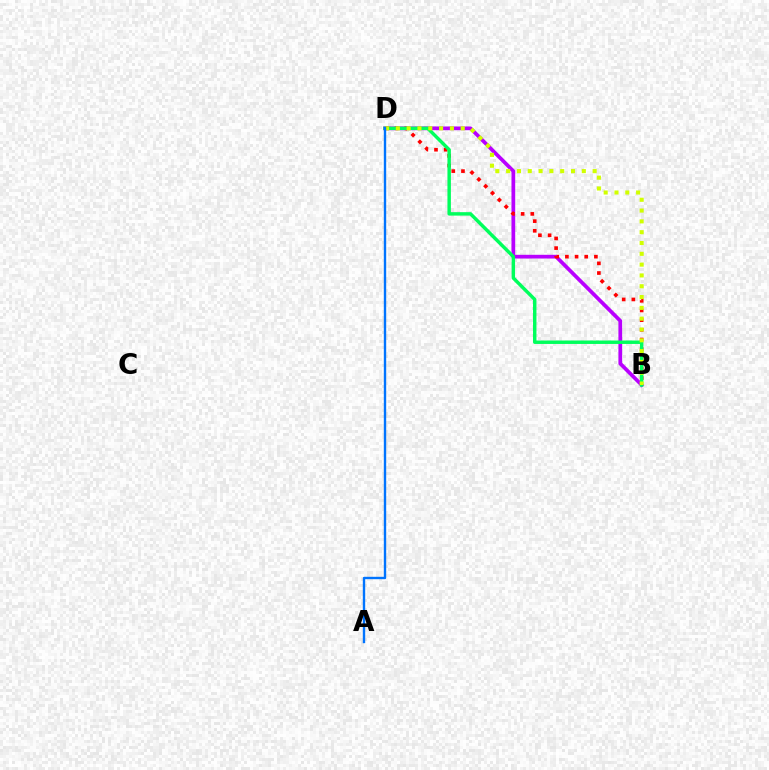{('B', 'D'): [{'color': '#b900ff', 'line_style': 'solid', 'thickness': 2.68}, {'color': '#ff0000', 'line_style': 'dotted', 'thickness': 2.63}, {'color': '#00ff5c', 'line_style': 'solid', 'thickness': 2.48}, {'color': '#d1ff00', 'line_style': 'dotted', 'thickness': 2.94}], ('A', 'D'): [{'color': '#0074ff', 'line_style': 'solid', 'thickness': 1.71}]}